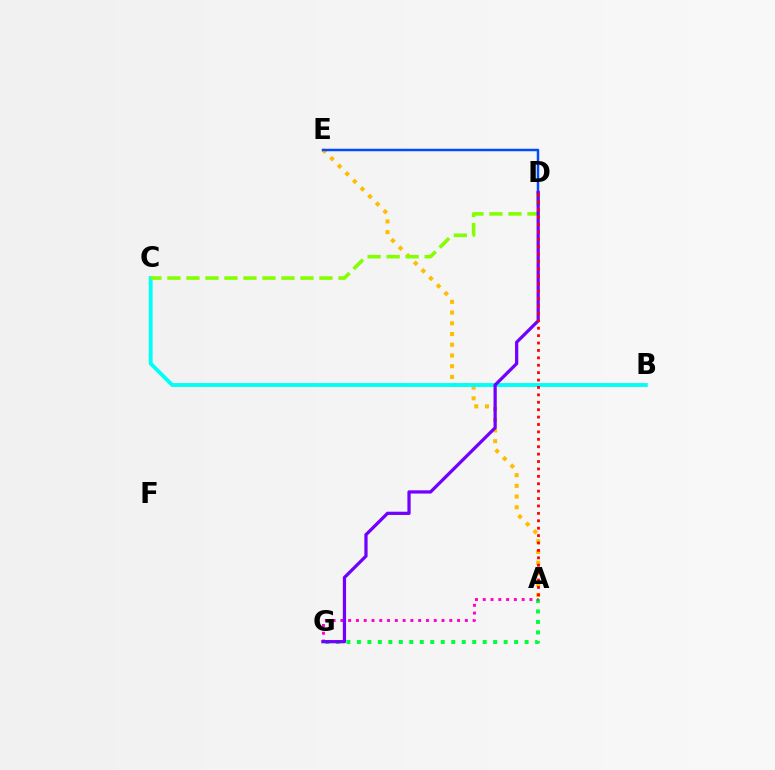{('A', 'G'): [{'color': '#00ff39', 'line_style': 'dotted', 'thickness': 2.85}, {'color': '#ff00cf', 'line_style': 'dotted', 'thickness': 2.11}], ('A', 'E'): [{'color': '#ffbd00', 'line_style': 'dotted', 'thickness': 2.91}], ('B', 'C'): [{'color': '#00fff6', 'line_style': 'solid', 'thickness': 2.78}], ('C', 'D'): [{'color': '#84ff00', 'line_style': 'dashed', 'thickness': 2.58}], ('D', 'E'): [{'color': '#004bff', 'line_style': 'solid', 'thickness': 1.79}], ('D', 'G'): [{'color': '#7200ff', 'line_style': 'solid', 'thickness': 2.34}], ('A', 'D'): [{'color': '#ff0000', 'line_style': 'dotted', 'thickness': 2.01}]}